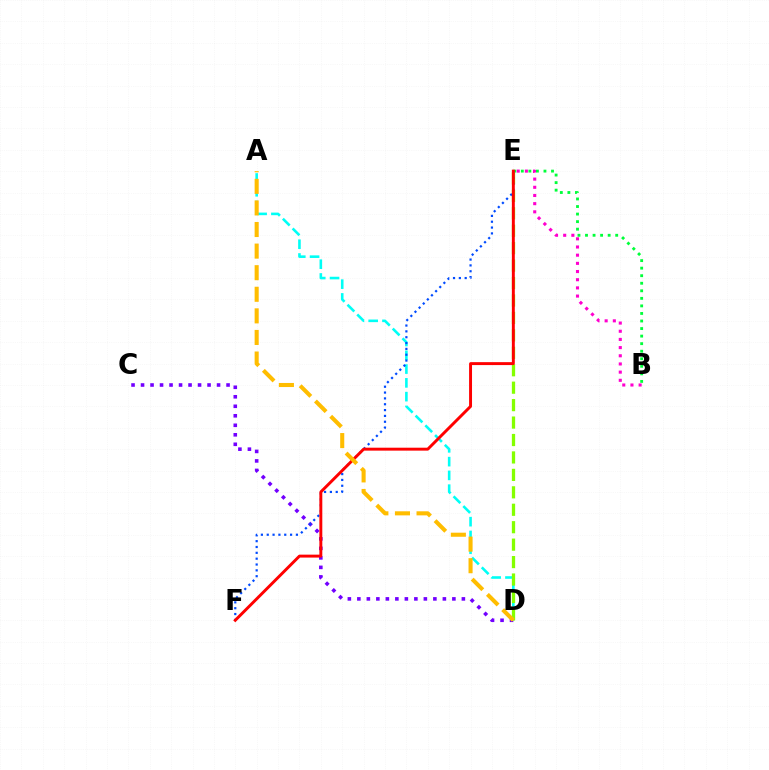{('B', 'E'): [{'color': '#ff00cf', 'line_style': 'dotted', 'thickness': 2.22}, {'color': '#00ff39', 'line_style': 'dotted', 'thickness': 2.05}], ('A', 'D'): [{'color': '#00fff6', 'line_style': 'dashed', 'thickness': 1.87}, {'color': '#ffbd00', 'line_style': 'dashed', 'thickness': 2.93}], ('C', 'D'): [{'color': '#7200ff', 'line_style': 'dotted', 'thickness': 2.58}], ('D', 'E'): [{'color': '#84ff00', 'line_style': 'dashed', 'thickness': 2.37}], ('E', 'F'): [{'color': '#004bff', 'line_style': 'dotted', 'thickness': 1.59}, {'color': '#ff0000', 'line_style': 'solid', 'thickness': 2.11}]}